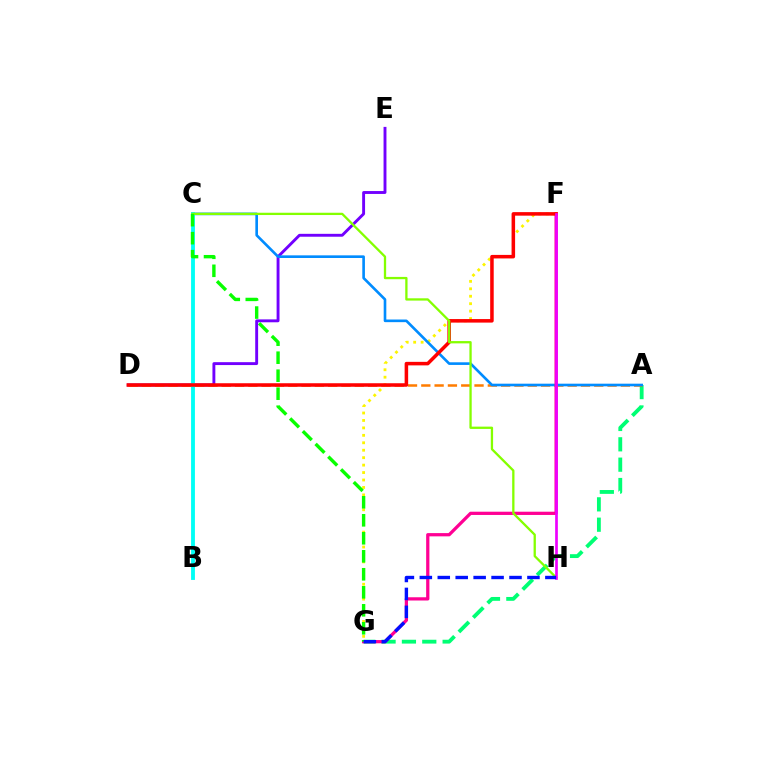{('D', 'E'): [{'color': '#7200ff', 'line_style': 'solid', 'thickness': 2.08}], ('A', 'G'): [{'color': '#00ff74', 'line_style': 'dashed', 'thickness': 2.77}], ('A', 'D'): [{'color': '#ff7c00', 'line_style': 'dashed', 'thickness': 1.81}], ('F', 'G'): [{'color': '#fcf500', 'line_style': 'dotted', 'thickness': 2.02}, {'color': '#ff0094', 'line_style': 'solid', 'thickness': 2.34}], ('A', 'C'): [{'color': '#008cff', 'line_style': 'solid', 'thickness': 1.9}], ('B', 'C'): [{'color': '#00fff6', 'line_style': 'solid', 'thickness': 2.77}], ('D', 'F'): [{'color': '#ff0000', 'line_style': 'solid', 'thickness': 2.54}], ('C', 'H'): [{'color': '#84ff00', 'line_style': 'solid', 'thickness': 1.65}], ('F', 'H'): [{'color': '#ee00ff', 'line_style': 'solid', 'thickness': 1.93}], ('C', 'G'): [{'color': '#08ff00', 'line_style': 'dashed', 'thickness': 2.45}], ('G', 'H'): [{'color': '#0010ff', 'line_style': 'dashed', 'thickness': 2.44}]}